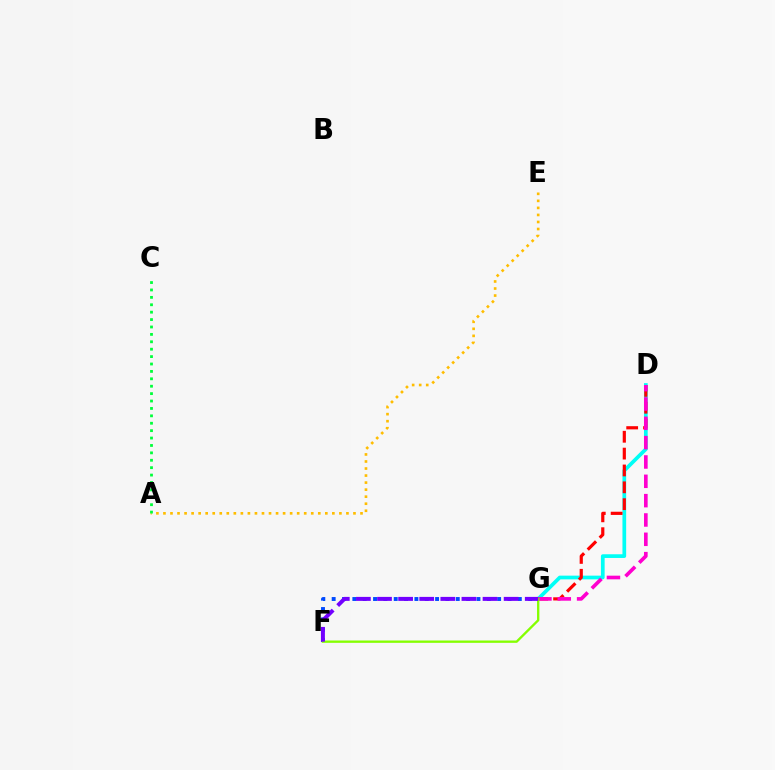{('D', 'G'): [{'color': '#00fff6', 'line_style': 'solid', 'thickness': 2.67}, {'color': '#ff0000', 'line_style': 'dashed', 'thickness': 2.29}, {'color': '#ff00cf', 'line_style': 'dashed', 'thickness': 2.63}], ('A', 'E'): [{'color': '#ffbd00', 'line_style': 'dotted', 'thickness': 1.91}], ('F', 'G'): [{'color': '#004bff', 'line_style': 'dotted', 'thickness': 2.81}, {'color': '#84ff00', 'line_style': 'solid', 'thickness': 1.68}, {'color': '#7200ff', 'line_style': 'dashed', 'thickness': 2.87}], ('A', 'C'): [{'color': '#00ff39', 'line_style': 'dotted', 'thickness': 2.01}]}